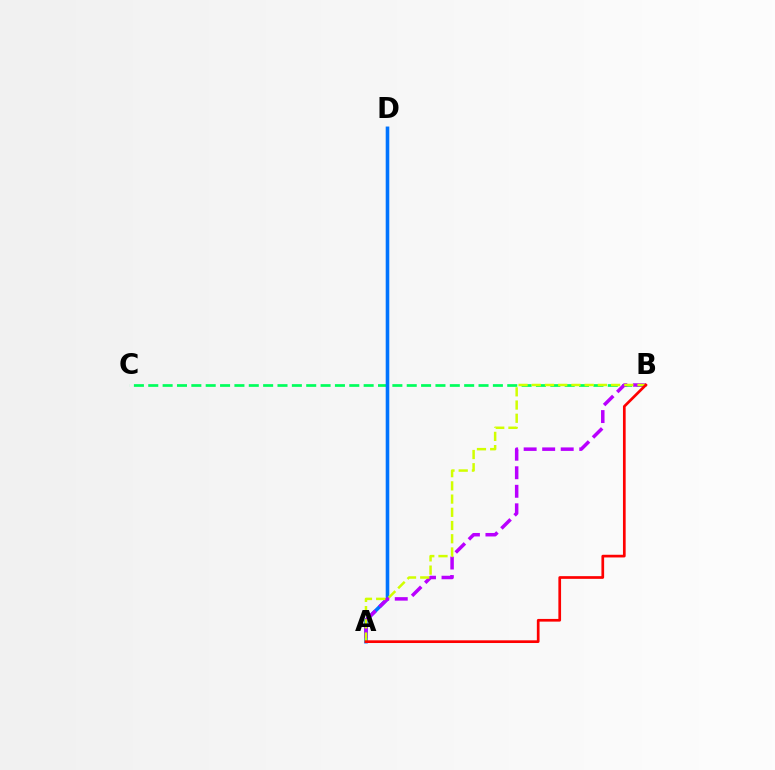{('B', 'C'): [{'color': '#00ff5c', 'line_style': 'dashed', 'thickness': 1.95}], ('A', 'D'): [{'color': '#0074ff', 'line_style': 'solid', 'thickness': 2.58}], ('A', 'B'): [{'color': '#b900ff', 'line_style': 'dashed', 'thickness': 2.52}, {'color': '#d1ff00', 'line_style': 'dashed', 'thickness': 1.8}, {'color': '#ff0000', 'line_style': 'solid', 'thickness': 1.94}]}